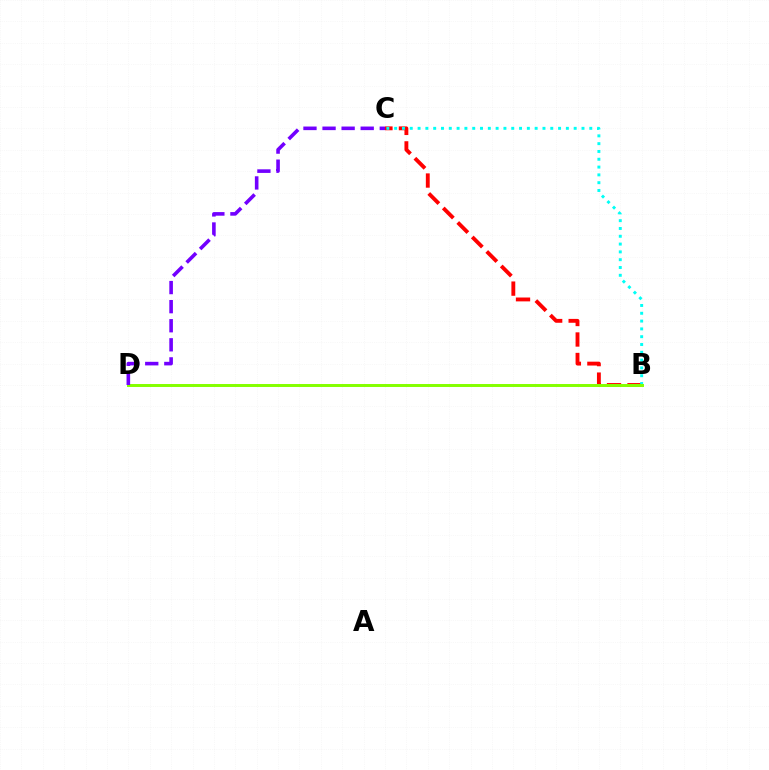{('B', 'C'): [{'color': '#ff0000', 'line_style': 'dashed', 'thickness': 2.79}, {'color': '#00fff6', 'line_style': 'dotted', 'thickness': 2.12}], ('B', 'D'): [{'color': '#84ff00', 'line_style': 'solid', 'thickness': 2.13}], ('C', 'D'): [{'color': '#7200ff', 'line_style': 'dashed', 'thickness': 2.59}]}